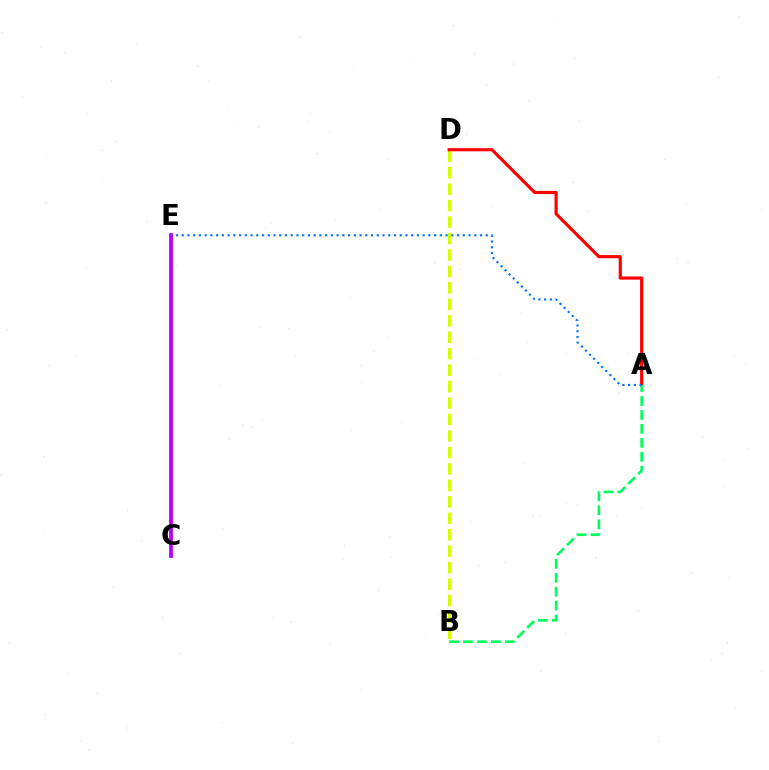{('C', 'E'): [{'color': '#b900ff', 'line_style': 'solid', 'thickness': 2.74}], ('B', 'D'): [{'color': '#d1ff00', 'line_style': 'dashed', 'thickness': 2.24}], ('A', 'D'): [{'color': '#ff0000', 'line_style': 'solid', 'thickness': 2.28}], ('A', 'B'): [{'color': '#00ff5c', 'line_style': 'dashed', 'thickness': 1.9}], ('A', 'E'): [{'color': '#0074ff', 'line_style': 'dotted', 'thickness': 1.56}]}